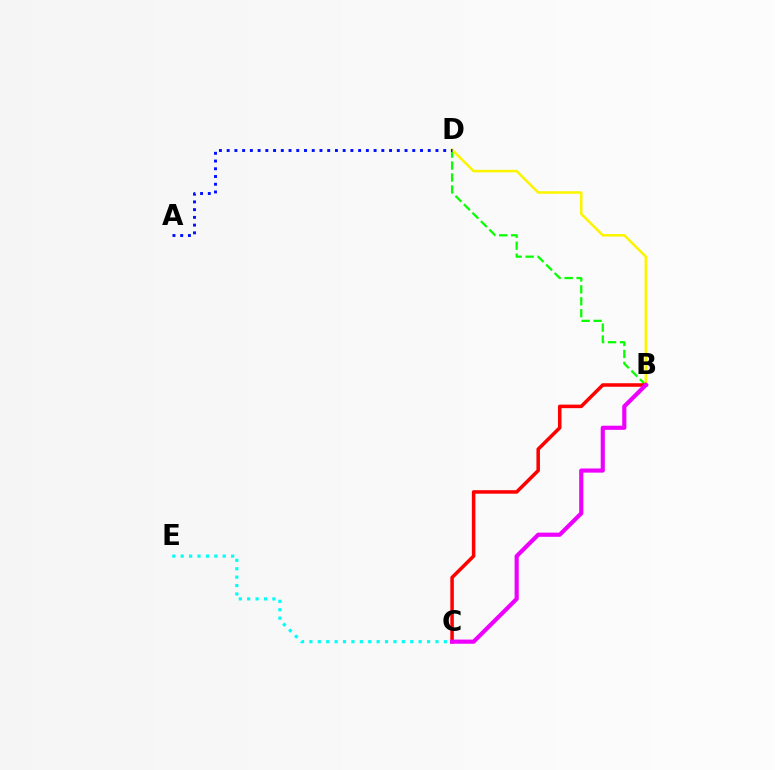{('B', 'D'): [{'color': '#08ff00', 'line_style': 'dashed', 'thickness': 1.62}, {'color': '#fcf500', 'line_style': 'solid', 'thickness': 1.83}], ('A', 'D'): [{'color': '#0010ff', 'line_style': 'dotted', 'thickness': 2.1}], ('B', 'C'): [{'color': '#ff0000', 'line_style': 'solid', 'thickness': 2.54}, {'color': '#ee00ff', 'line_style': 'solid', 'thickness': 2.99}], ('C', 'E'): [{'color': '#00fff6', 'line_style': 'dotted', 'thickness': 2.28}]}